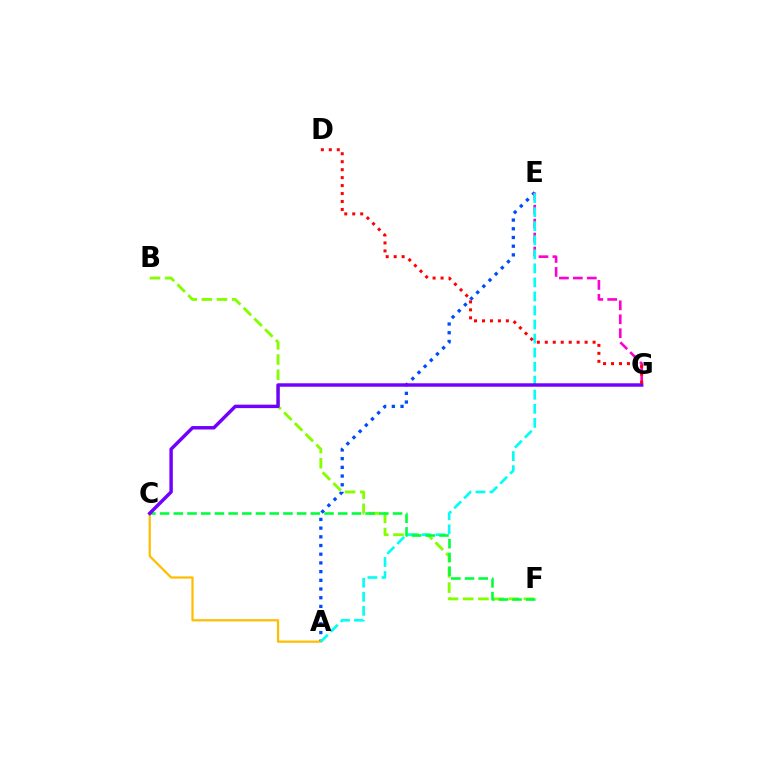{('A', 'E'): [{'color': '#004bff', 'line_style': 'dotted', 'thickness': 2.36}, {'color': '#00fff6', 'line_style': 'dashed', 'thickness': 1.91}], ('B', 'F'): [{'color': '#84ff00', 'line_style': 'dashed', 'thickness': 2.06}], ('E', 'G'): [{'color': '#ff00cf', 'line_style': 'dashed', 'thickness': 1.89}], ('A', 'C'): [{'color': '#ffbd00', 'line_style': 'solid', 'thickness': 1.61}], ('C', 'F'): [{'color': '#00ff39', 'line_style': 'dashed', 'thickness': 1.86}], ('C', 'G'): [{'color': '#7200ff', 'line_style': 'solid', 'thickness': 2.48}], ('D', 'G'): [{'color': '#ff0000', 'line_style': 'dotted', 'thickness': 2.16}]}